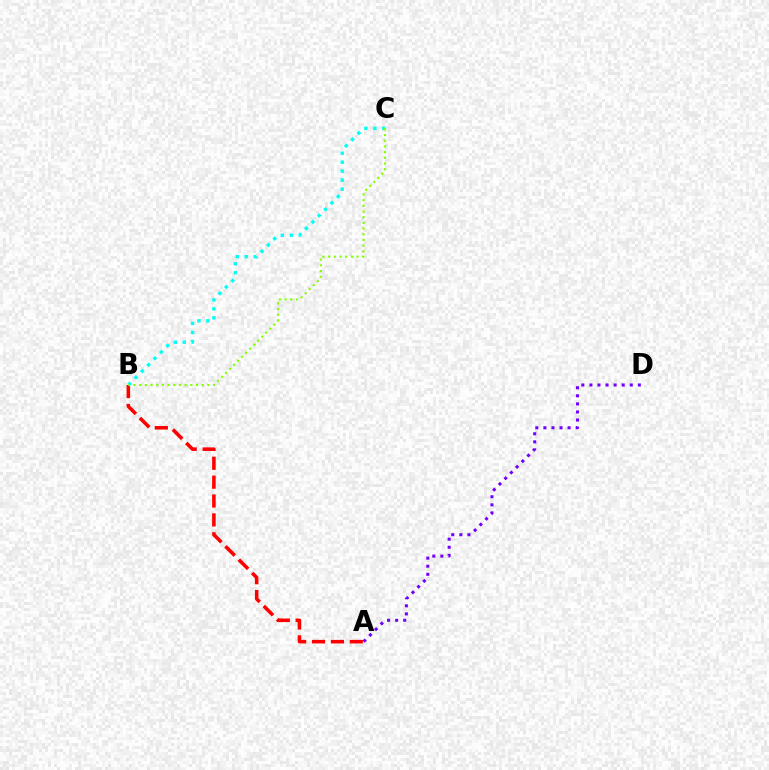{('A', 'D'): [{'color': '#7200ff', 'line_style': 'dotted', 'thickness': 2.19}], ('A', 'B'): [{'color': '#ff0000', 'line_style': 'dashed', 'thickness': 2.57}], ('B', 'C'): [{'color': '#00fff6', 'line_style': 'dotted', 'thickness': 2.44}, {'color': '#84ff00', 'line_style': 'dotted', 'thickness': 1.54}]}